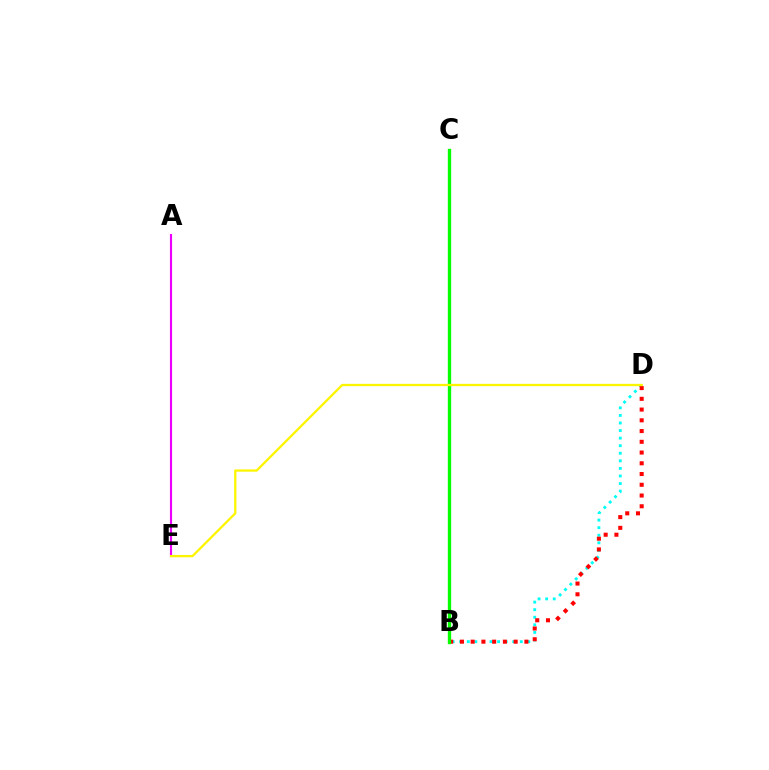{('B', 'D'): [{'color': '#00fff6', 'line_style': 'dotted', 'thickness': 2.06}, {'color': '#ff0000', 'line_style': 'dotted', 'thickness': 2.92}], ('B', 'C'): [{'color': '#0010ff', 'line_style': 'solid', 'thickness': 2.06}, {'color': '#08ff00', 'line_style': 'solid', 'thickness': 2.41}], ('A', 'E'): [{'color': '#ee00ff', 'line_style': 'solid', 'thickness': 1.54}], ('D', 'E'): [{'color': '#fcf500', 'line_style': 'solid', 'thickness': 1.65}]}